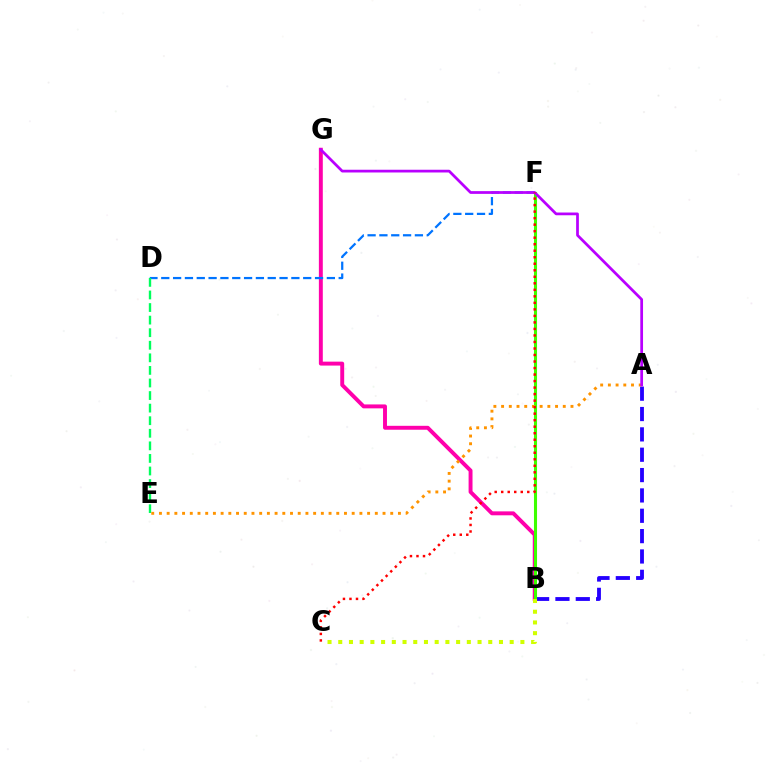{('A', 'B'): [{'color': '#2500ff', 'line_style': 'dashed', 'thickness': 2.76}], ('B', 'G'): [{'color': '#ff00ac', 'line_style': 'solid', 'thickness': 2.82}], ('D', 'F'): [{'color': '#0074ff', 'line_style': 'dashed', 'thickness': 1.61}], ('B', 'F'): [{'color': '#00fff6', 'line_style': 'dotted', 'thickness': 2.04}, {'color': '#3dff00', 'line_style': 'solid', 'thickness': 2.21}], ('D', 'E'): [{'color': '#00ff5c', 'line_style': 'dashed', 'thickness': 1.71}], ('A', 'E'): [{'color': '#ff9400', 'line_style': 'dotted', 'thickness': 2.09}], ('A', 'G'): [{'color': '#b900ff', 'line_style': 'solid', 'thickness': 1.97}], ('B', 'C'): [{'color': '#d1ff00', 'line_style': 'dotted', 'thickness': 2.91}], ('C', 'F'): [{'color': '#ff0000', 'line_style': 'dotted', 'thickness': 1.77}]}